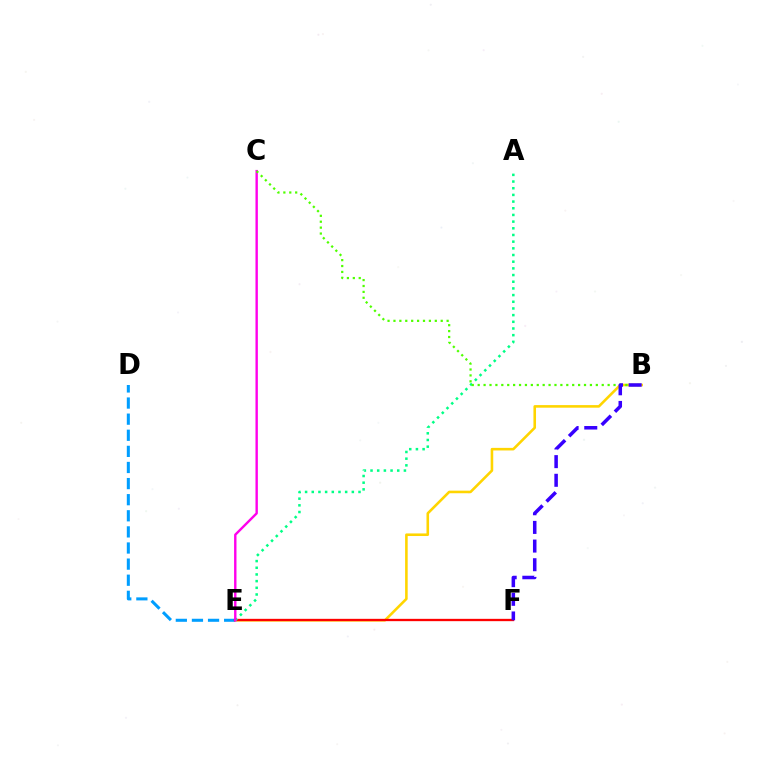{('B', 'E'): [{'color': '#ffd500', 'line_style': 'solid', 'thickness': 1.86}], ('D', 'E'): [{'color': '#009eff', 'line_style': 'dashed', 'thickness': 2.19}], ('E', 'F'): [{'color': '#ff0000', 'line_style': 'solid', 'thickness': 1.67}], ('A', 'E'): [{'color': '#00ff86', 'line_style': 'dotted', 'thickness': 1.81}], ('C', 'E'): [{'color': '#ff00ed', 'line_style': 'solid', 'thickness': 1.72}], ('B', 'C'): [{'color': '#4fff00', 'line_style': 'dotted', 'thickness': 1.6}], ('B', 'F'): [{'color': '#3700ff', 'line_style': 'dashed', 'thickness': 2.53}]}